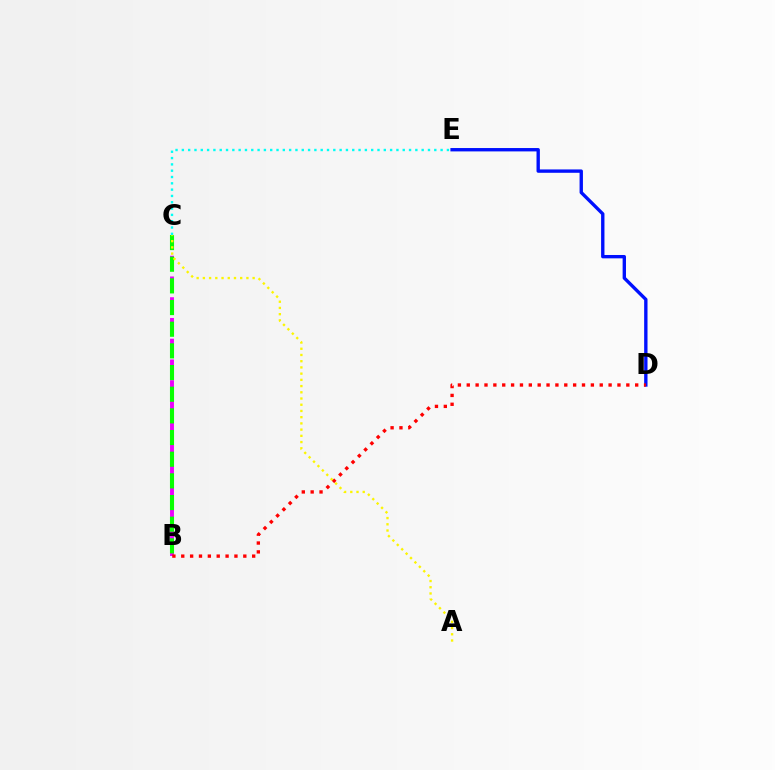{('B', 'C'): [{'color': '#ee00ff', 'line_style': 'dashed', 'thickness': 2.82}, {'color': '#08ff00', 'line_style': 'dashed', 'thickness': 2.94}], ('D', 'E'): [{'color': '#0010ff', 'line_style': 'solid', 'thickness': 2.42}], ('B', 'D'): [{'color': '#ff0000', 'line_style': 'dotted', 'thickness': 2.41}], ('A', 'C'): [{'color': '#fcf500', 'line_style': 'dotted', 'thickness': 1.69}], ('C', 'E'): [{'color': '#00fff6', 'line_style': 'dotted', 'thickness': 1.71}]}